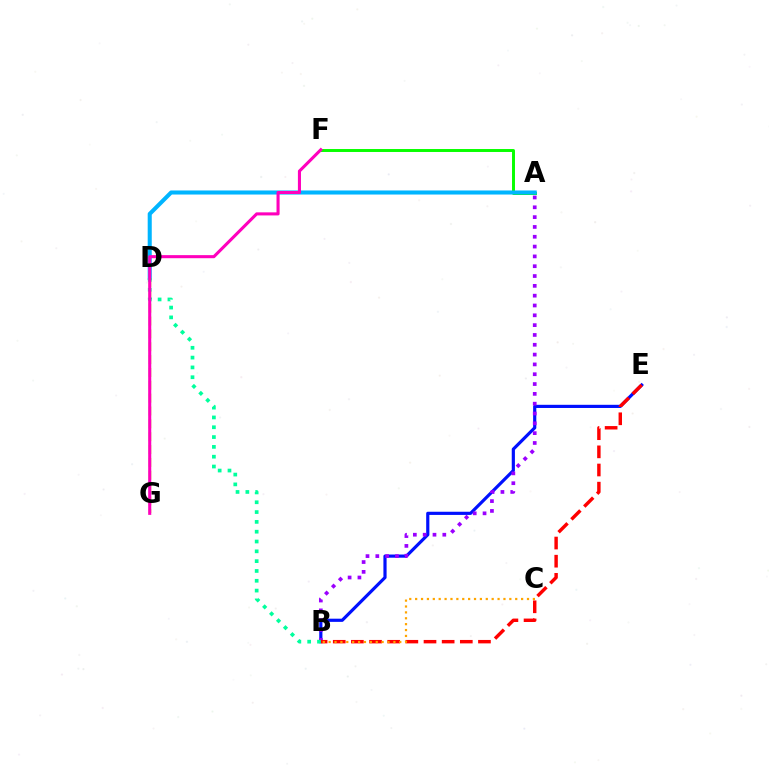{('A', 'F'): [{'color': '#08ff00', 'line_style': 'solid', 'thickness': 2.13}], ('B', 'E'): [{'color': '#0010ff', 'line_style': 'solid', 'thickness': 2.29}, {'color': '#ff0000', 'line_style': 'dashed', 'thickness': 2.47}], ('A', 'D'): [{'color': '#00b5ff', 'line_style': 'solid', 'thickness': 2.93}], ('A', 'B'): [{'color': '#9b00ff', 'line_style': 'dotted', 'thickness': 2.67}], ('D', 'G'): [{'color': '#b3ff00', 'line_style': 'dashed', 'thickness': 1.75}], ('B', 'D'): [{'color': '#00ff9d', 'line_style': 'dotted', 'thickness': 2.67}], ('B', 'C'): [{'color': '#ffa500', 'line_style': 'dotted', 'thickness': 1.6}], ('F', 'G'): [{'color': '#ff00bd', 'line_style': 'solid', 'thickness': 2.22}]}